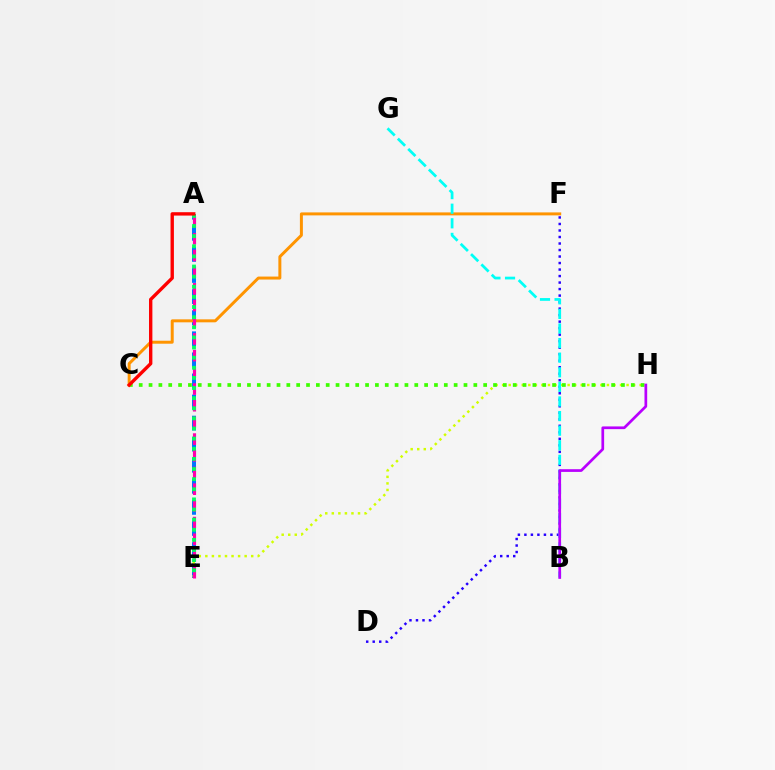{('D', 'F'): [{'color': '#2500ff', 'line_style': 'dotted', 'thickness': 1.77}], ('A', 'E'): [{'color': '#0074ff', 'line_style': 'dashed', 'thickness': 2.86}, {'color': '#ff00ac', 'line_style': 'dashed', 'thickness': 2.27}, {'color': '#00ff5c', 'line_style': 'dotted', 'thickness': 2.75}], ('E', 'H'): [{'color': '#d1ff00', 'line_style': 'dotted', 'thickness': 1.78}], ('C', 'F'): [{'color': '#ff9400', 'line_style': 'solid', 'thickness': 2.14}], ('B', 'G'): [{'color': '#00fff6', 'line_style': 'dashed', 'thickness': 1.98}], ('C', 'H'): [{'color': '#3dff00', 'line_style': 'dotted', 'thickness': 2.67}], ('A', 'C'): [{'color': '#ff0000', 'line_style': 'solid', 'thickness': 2.43}], ('B', 'H'): [{'color': '#b900ff', 'line_style': 'solid', 'thickness': 1.95}]}